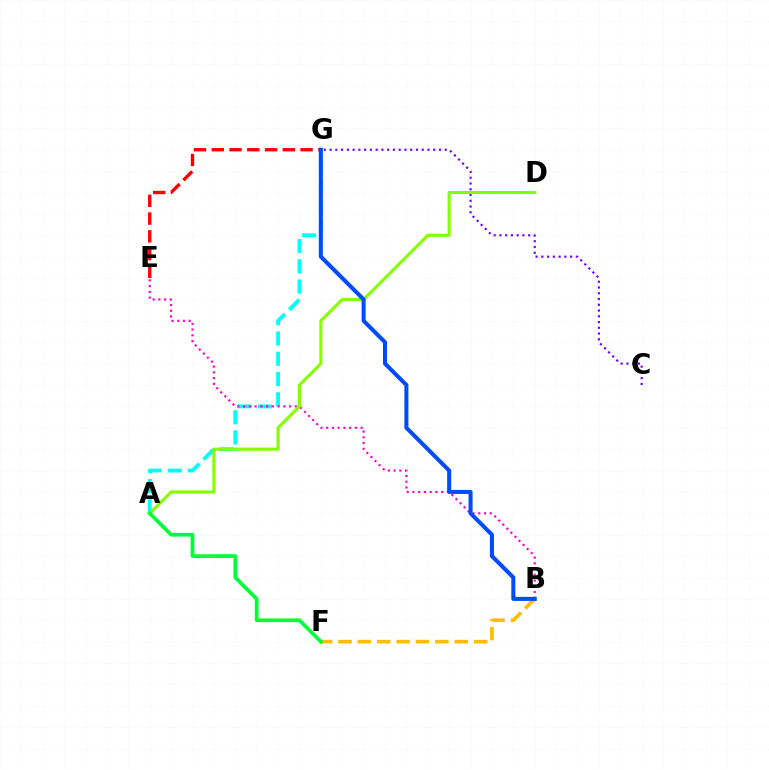{('C', 'G'): [{'color': '#7200ff', 'line_style': 'dotted', 'thickness': 1.56}], ('E', 'G'): [{'color': '#ff0000', 'line_style': 'dashed', 'thickness': 2.41}], ('B', 'F'): [{'color': '#ffbd00', 'line_style': 'dashed', 'thickness': 2.63}], ('A', 'G'): [{'color': '#00fff6', 'line_style': 'dashed', 'thickness': 2.75}], ('B', 'E'): [{'color': '#ff00cf', 'line_style': 'dotted', 'thickness': 1.56}], ('A', 'D'): [{'color': '#84ff00', 'line_style': 'solid', 'thickness': 2.21}], ('A', 'F'): [{'color': '#00ff39', 'line_style': 'solid', 'thickness': 2.67}], ('B', 'G'): [{'color': '#004bff', 'line_style': 'solid', 'thickness': 2.91}]}